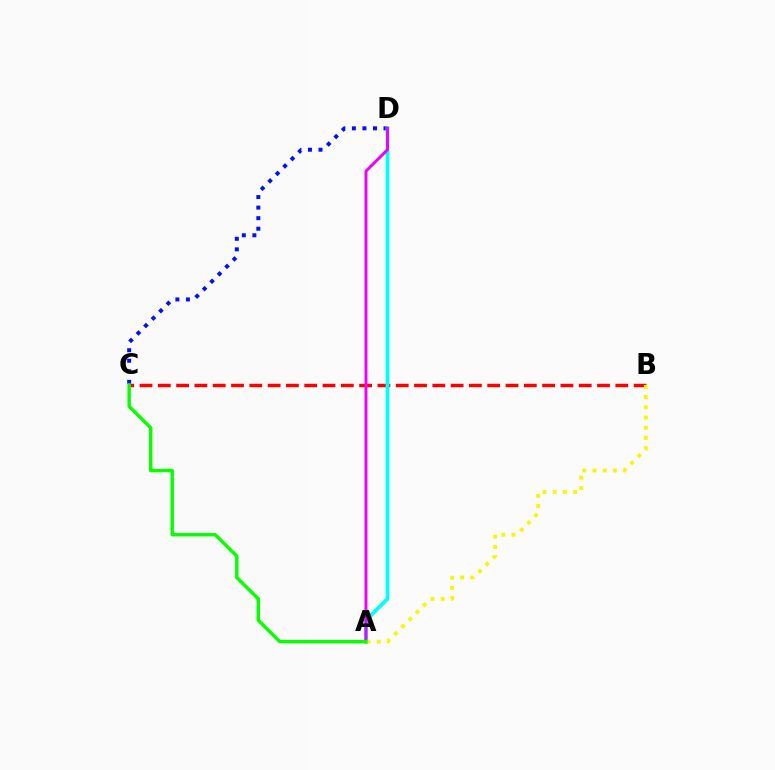{('B', 'C'): [{'color': '#ff0000', 'line_style': 'dashed', 'thickness': 2.49}], ('C', 'D'): [{'color': '#0010ff', 'line_style': 'dotted', 'thickness': 2.87}], ('A', 'D'): [{'color': '#00fff6', 'line_style': 'solid', 'thickness': 2.7}, {'color': '#ee00ff', 'line_style': 'solid', 'thickness': 2.12}], ('A', 'B'): [{'color': '#fcf500', 'line_style': 'dotted', 'thickness': 2.77}], ('A', 'C'): [{'color': '#08ff00', 'line_style': 'solid', 'thickness': 2.45}]}